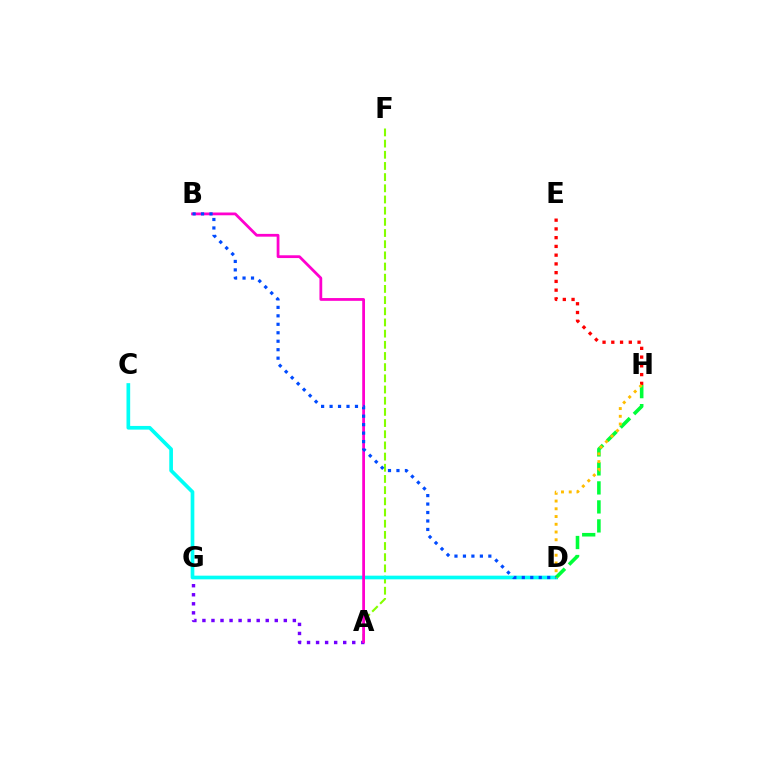{('A', 'F'): [{'color': '#84ff00', 'line_style': 'dashed', 'thickness': 1.52}], ('C', 'D'): [{'color': '#00fff6', 'line_style': 'solid', 'thickness': 2.65}], ('A', 'G'): [{'color': '#7200ff', 'line_style': 'dotted', 'thickness': 2.46}], ('E', 'H'): [{'color': '#ff0000', 'line_style': 'dotted', 'thickness': 2.38}], ('D', 'H'): [{'color': '#00ff39', 'line_style': 'dashed', 'thickness': 2.58}, {'color': '#ffbd00', 'line_style': 'dotted', 'thickness': 2.1}], ('A', 'B'): [{'color': '#ff00cf', 'line_style': 'solid', 'thickness': 2.0}], ('B', 'D'): [{'color': '#004bff', 'line_style': 'dotted', 'thickness': 2.3}]}